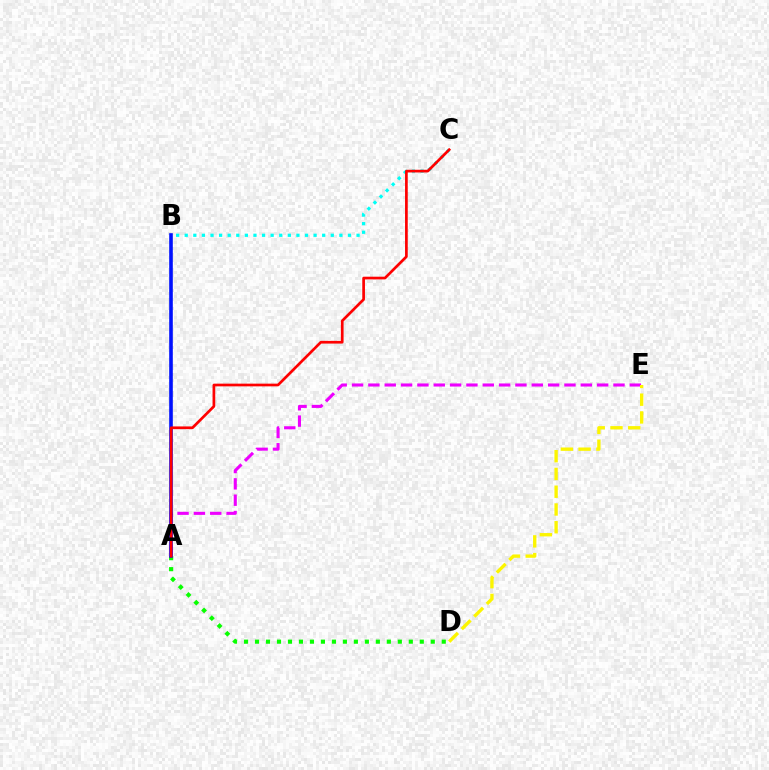{('B', 'C'): [{'color': '#00fff6', 'line_style': 'dotted', 'thickness': 2.33}], ('A', 'E'): [{'color': '#ee00ff', 'line_style': 'dashed', 'thickness': 2.22}], ('A', 'D'): [{'color': '#08ff00', 'line_style': 'dotted', 'thickness': 2.98}], ('D', 'E'): [{'color': '#fcf500', 'line_style': 'dashed', 'thickness': 2.41}], ('A', 'B'): [{'color': '#0010ff', 'line_style': 'solid', 'thickness': 2.6}], ('A', 'C'): [{'color': '#ff0000', 'line_style': 'solid', 'thickness': 1.95}]}